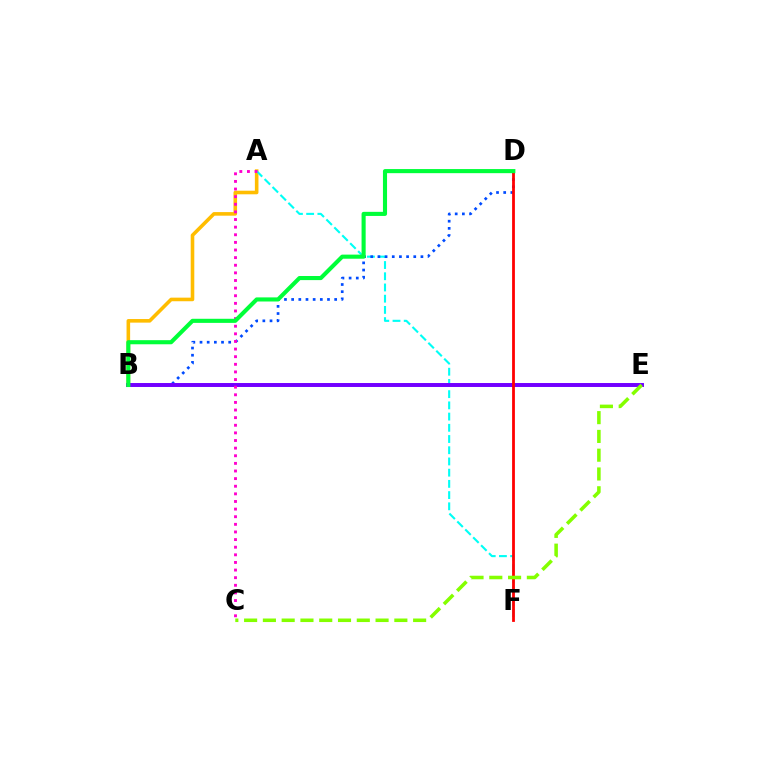{('A', 'B'): [{'color': '#ffbd00', 'line_style': 'solid', 'thickness': 2.59}], ('A', 'F'): [{'color': '#00fff6', 'line_style': 'dashed', 'thickness': 1.52}], ('B', 'D'): [{'color': '#004bff', 'line_style': 'dotted', 'thickness': 1.95}, {'color': '#00ff39', 'line_style': 'solid', 'thickness': 2.95}], ('B', 'E'): [{'color': '#7200ff', 'line_style': 'solid', 'thickness': 2.85}], ('D', 'F'): [{'color': '#ff0000', 'line_style': 'solid', 'thickness': 2.01}], ('C', 'E'): [{'color': '#84ff00', 'line_style': 'dashed', 'thickness': 2.55}], ('A', 'C'): [{'color': '#ff00cf', 'line_style': 'dotted', 'thickness': 2.07}]}